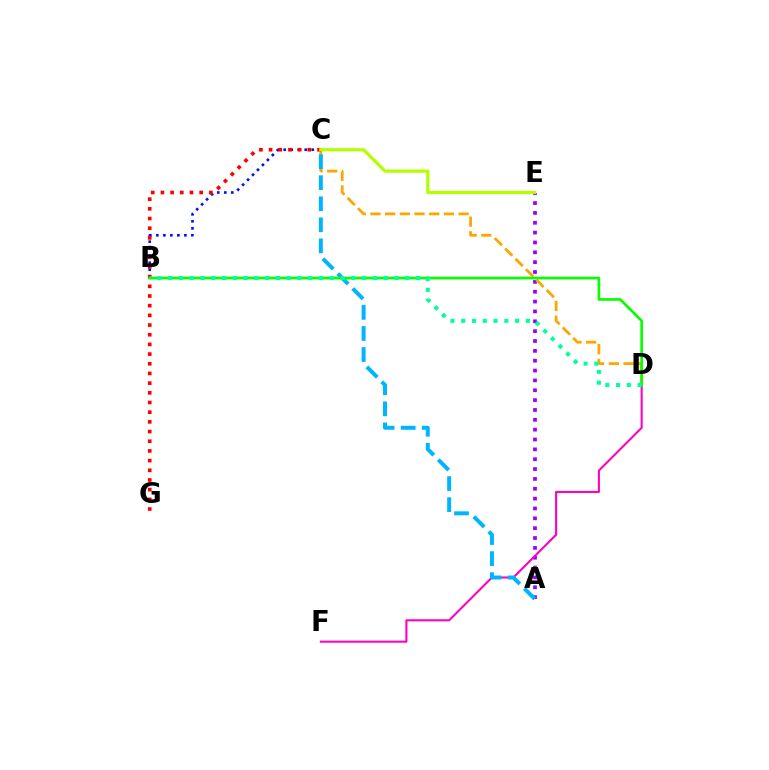{('A', 'E'): [{'color': '#9b00ff', 'line_style': 'dotted', 'thickness': 2.68}], ('B', 'C'): [{'color': '#0010ff', 'line_style': 'dotted', 'thickness': 1.91}], ('C', 'D'): [{'color': '#ffa500', 'line_style': 'dashed', 'thickness': 2.0}], ('D', 'F'): [{'color': '#ff00bd', 'line_style': 'solid', 'thickness': 1.5}], ('A', 'C'): [{'color': '#00b5ff', 'line_style': 'dashed', 'thickness': 2.86}], ('C', 'G'): [{'color': '#ff0000', 'line_style': 'dotted', 'thickness': 2.63}], ('B', 'D'): [{'color': '#08ff00', 'line_style': 'solid', 'thickness': 1.94}, {'color': '#00ff9d', 'line_style': 'dotted', 'thickness': 2.93}], ('C', 'E'): [{'color': '#b3ff00', 'line_style': 'solid', 'thickness': 2.31}]}